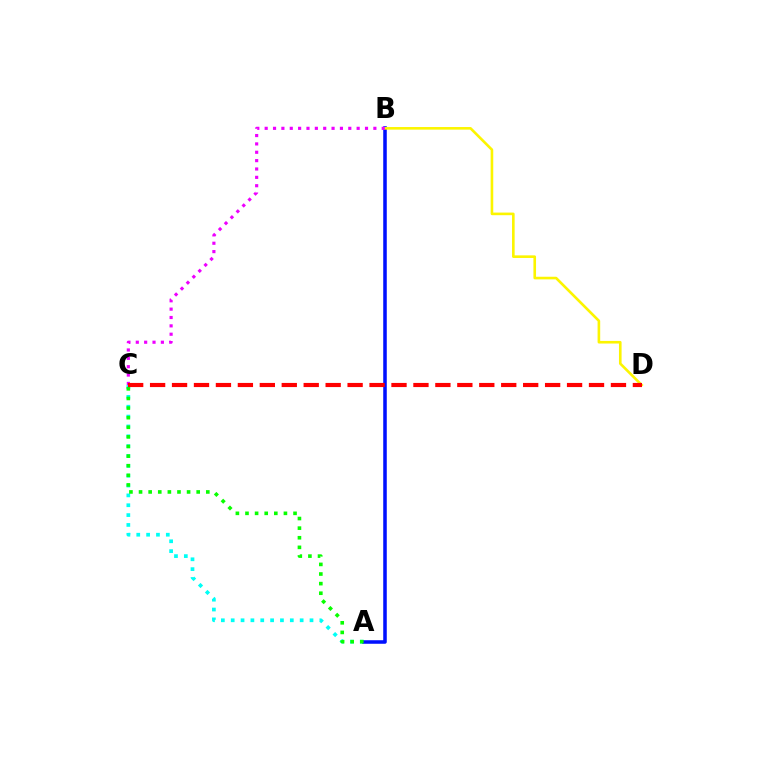{('A', 'C'): [{'color': '#00fff6', 'line_style': 'dotted', 'thickness': 2.68}, {'color': '#08ff00', 'line_style': 'dotted', 'thickness': 2.61}], ('A', 'B'): [{'color': '#0010ff', 'line_style': 'solid', 'thickness': 2.55}], ('B', 'D'): [{'color': '#fcf500', 'line_style': 'solid', 'thickness': 1.88}], ('B', 'C'): [{'color': '#ee00ff', 'line_style': 'dotted', 'thickness': 2.27}], ('C', 'D'): [{'color': '#ff0000', 'line_style': 'dashed', 'thickness': 2.98}]}